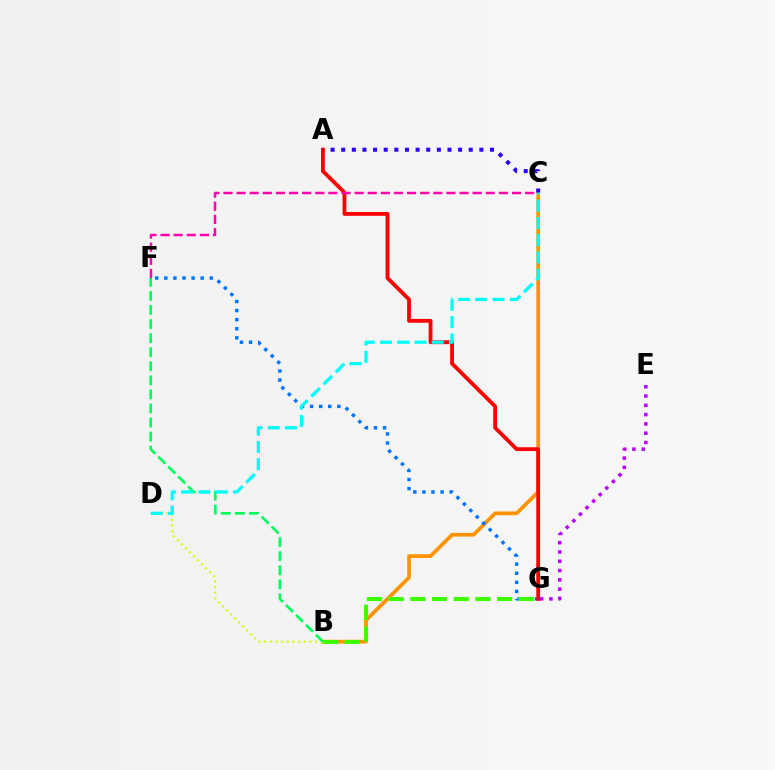{('B', 'C'): [{'color': '#ff9400', 'line_style': 'solid', 'thickness': 2.68}], ('F', 'G'): [{'color': '#0074ff', 'line_style': 'dotted', 'thickness': 2.47}], ('B', 'D'): [{'color': '#d1ff00', 'line_style': 'dotted', 'thickness': 1.54}], ('B', 'F'): [{'color': '#00ff5c', 'line_style': 'dashed', 'thickness': 1.91}], ('A', 'G'): [{'color': '#ff0000', 'line_style': 'solid', 'thickness': 2.75}], ('C', 'D'): [{'color': '#00fff6', 'line_style': 'dashed', 'thickness': 2.35}], ('B', 'G'): [{'color': '#3dff00', 'line_style': 'dashed', 'thickness': 2.95}], ('A', 'C'): [{'color': '#2500ff', 'line_style': 'dotted', 'thickness': 2.89}], ('C', 'F'): [{'color': '#ff00ac', 'line_style': 'dashed', 'thickness': 1.78}], ('E', 'G'): [{'color': '#b900ff', 'line_style': 'dotted', 'thickness': 2.52}]}